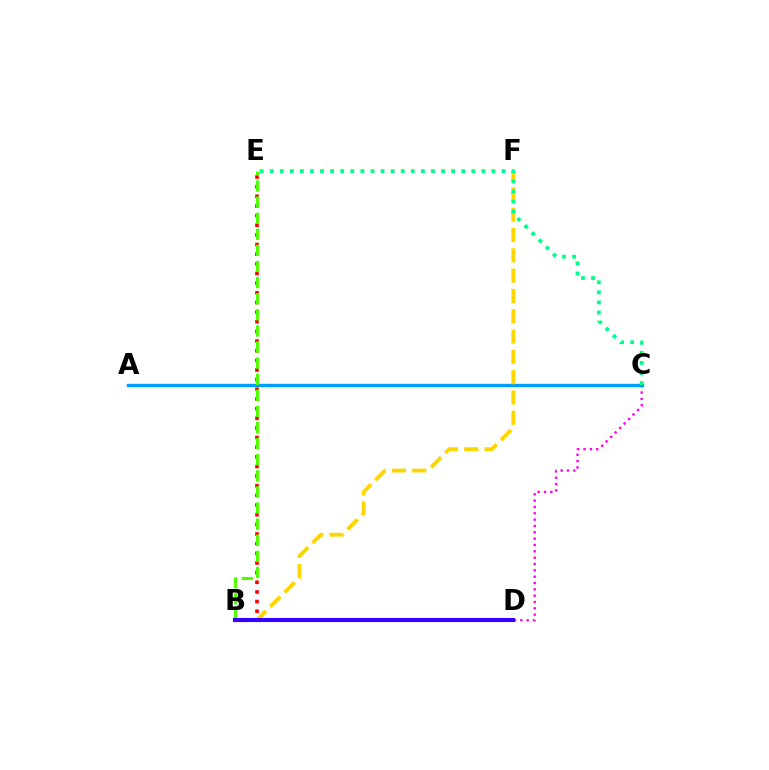{('B', 'C'): [{'color': '#ff00ed', 'line_style': 'dotted', 'thickness': 1.72}], ('A', 'C'): [{'color': '#009eff', 'line_style': 'solid', 'thickness': 2.44}], ('B', 'E'): [{'color': '#ff0000', 'line_style': 'dotted', 'thickness': 2.62}, {'color': '#4fff00', 'line_style': 'dashed', 'thickness': 2.19}], ('B', 'F'): [{'color': '#ffd500', 'line_style': 'dashed', 'thickness': 2.76}], ('B', 'D'): [{'color': '#3700ff', 'line_style': 'solid', 'thickness': 2.95}], ('C', 'E'): [{'color': '#00ff86', 'line_style': 'dotted', 'thickness': 2.74}]}